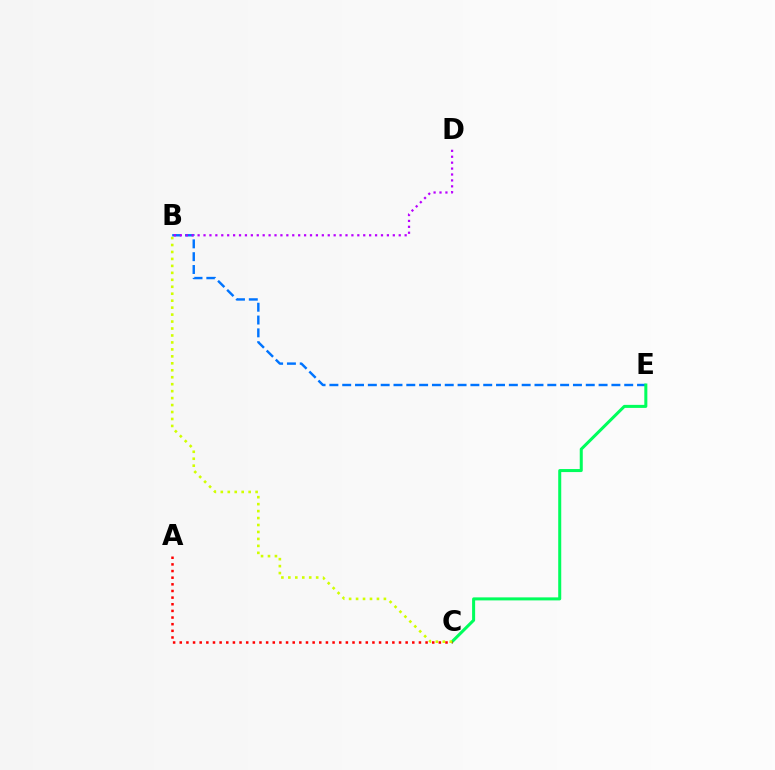{('B', 'E'): [{'color': '#0074ff', 'line_style': 'dashed', 'thickness': 1.74}], ('C', 'E'): [{'color': '#00ff5c', 'line_style': 'solid', 'thickness': 2.18}], ('B', 'C'): [{'color': '#d1ff00', 'line_style': 'dotted', 'thickness': 1.89}], ('B', 'D'): [{'color': '#b900ff', 'line_style': 'dotted', 'thickness': 1.61}], ('A', 'C'): [{'color': '#ff0000', 'line_style': 'dotted', 'thickness': 1.81}]}